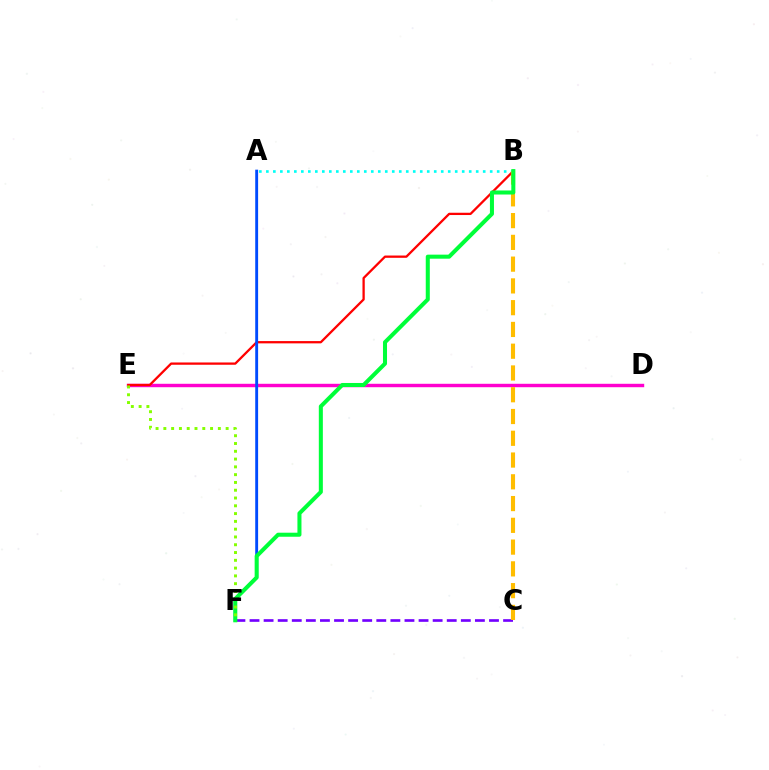{('A', 'B'): [{'color': '#00fff6', 'line_style': 'dotted', 'thickness': 1.9}], ('C', 'F'): [{'color': '#7200ff', 'line_style': 'dashed', 'thickness': 1.91}], ('D', 'E'): [{'color': '#ff00cf', 'line_style': 'solid', 'thickness': 2.46}], ('B', 'E'): [{'color': '#ff0000', 'line_style': 'solid', 'thickness': 1.65}], ('B', 'C'): [{'color': '#ffbd00', 'line_style': 'dashed', 'thickness': 2.96}], ('A', 'F'): [{'color': '#004bff', 'line_style': 'solid', 'thickness': 2.08}], ('B', 'F'): [{'color': '#00ff39', 'line_style': 'solid', 'thickness': 2.91}], ('E', 'F'): [{'color': '#84ff00', 'line_style': 'dotted', 'thickness': 2.12}]}